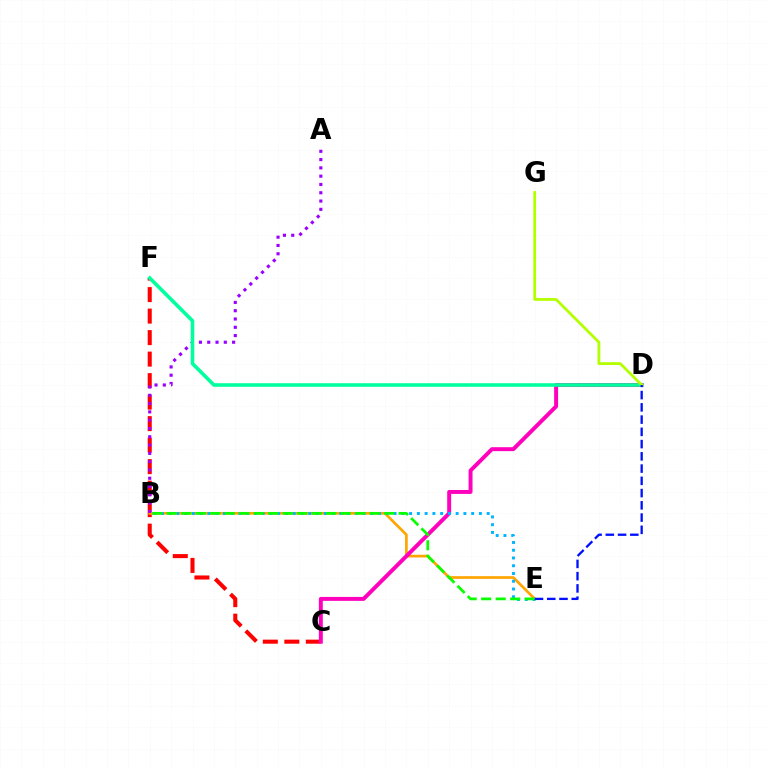{('C', 'F'): [{'color': '#ff0000', 'line_style': 'dashed', 'thickness': 2.92}], ('B', 'E'): [{'color': '#ffa500', 'line_style': 'solid', 'thickness': 1.94}, {'color': '#00b5ff', 'line_style': 'dotted', 'thickness': 2.11}, {'color': '#08ff00', 'line_style': 'dashed', 'thickness': 1.97}], ('C', 'D'): [{'color': '#ff00bd', 'line_style': 'solid', 'thickness': 2.84}], ('A', 'B'): [{'color': '#9b00ff', 'line_style': 'dotted', 'thickness': 2.25}], ('D', 'F'): [{'color': '#00ff9d', 'line_style': 'solid', 'thickness': 2.58}], ('D', 'G'): [{'color': '#b3ff00', 'line_style': 'solid', 'thickness': 2.0}], ('D', 'E'): [{'color': '#0010ff', 'line_style': 'dashed', 'thickness': 1.66}]}